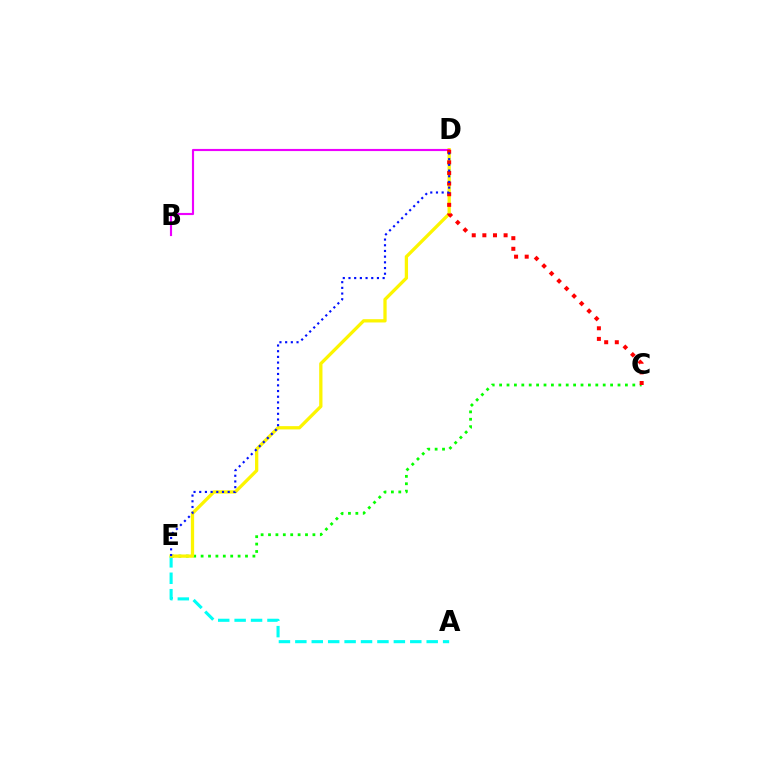{('A', 'E'): [{'color': '#00fff6', 'line_style': 'dashed', 'thickness': 2.23}], ('C', 'E'): [{'color': '#08ff00', 'line_style': 'dotted', 'thickness': 2.01}], ('D', 'E'): [{'color': '#fcf500', 'line_style': 'solid', 'thickness': 2.36}, {'color': '#0010ff', 'line_style': 'dotted', 'thickness': 1.55}], ('B', 'D'): [{'color': '#ee00ff', 'line_style': 'solid', 'thickness': 1.54}], ('C', 'D'): [{'color': '#ff0000', 'line_style': 'dotted', 'thickness': 2.89}]}